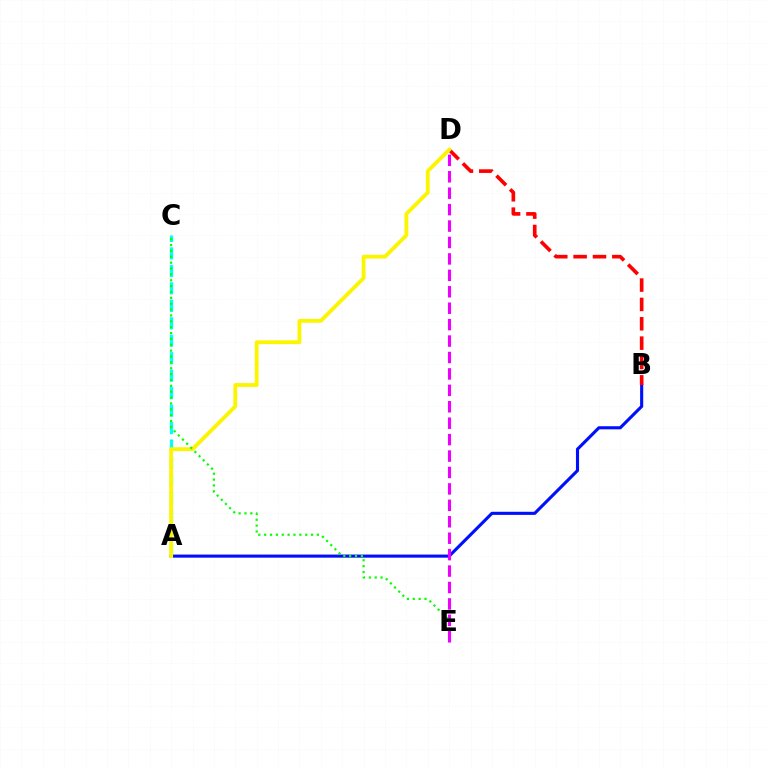{('A', 'B'): [{'color': '#0010ff', 'line_style': 'solid', 'thickness': 2.24}], ('A', 'C'): [{'color': '#00fff6', 'line_style': 'dashed', 'thickness': 2.37}], ('B', 'D'): [{'color': '#ff0000', 'line_style': 'dashed', 'thickness': 2.63}], ('A', 'D'): [{'color': '#fcf500', 'line_style': 'solid', 'thickness': 2.74}], ('C', 'E'): [{'color': '#08ff00', 'line_style': 'dotted', 'thickness': 1.59}], ('D', 'E'): [{'color': '#ee00ff', 'line_style': 'dashed', 'thickness': 2.23}]}